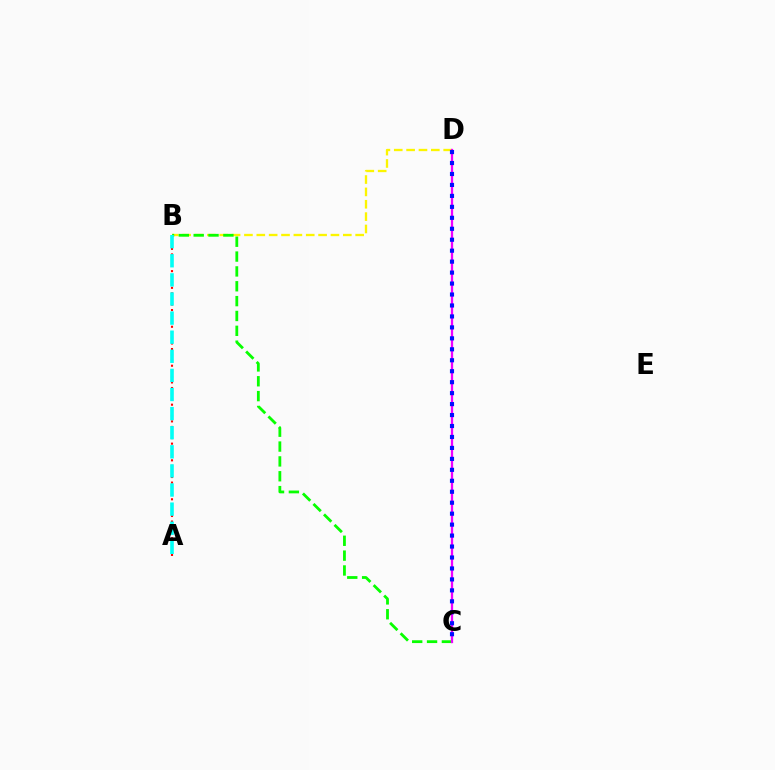{('B', 'D'): [{'color': '#fcf500', 'line_style': 'dashed', 'thickness': 1.68}], ('B', 'C'): [{'color': '#08ff00', 'line_style': 'dashed', 'thickness': 2.02}], ('C', 'D'): [{'color': '#ee00ff', 'line_style': 'solid', 'thickness': 1.64}, {'color': '#0010ff', 'line_style': 'dotted', 'thickness': 2.98}], ('A', 'B'): [{'color': '#ff0000', 'line_style': 'dotted', 'thickness': 1.51}, {'color': '#00fff6', 'line_style': 'dashed', 'thickness': 2.6}]}